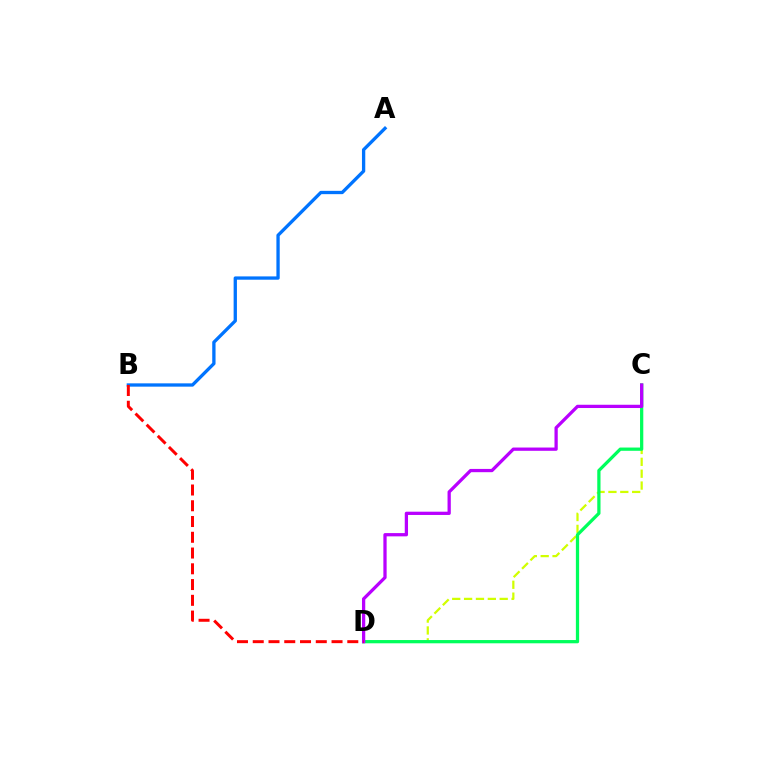{('C', 'D'): [{'color': '#d1ff00', 'line_style': 'dashed', 'thickness': 1.61}, {'color': '#00ff5c', 'line_style': 'solid', 'thickness': 2.34}, {'color': '#b900ff', 'line_style': 'solid', 'thickness': 2.35}], ('A', 'B'): [{'color': '#0074ff', 'line_style': 'solid', 'thickness': 2.38}], ('B', 'D'): [{'color': '#ff0000', 'line_style': 'dashed', 'thickness': 2.14}]}